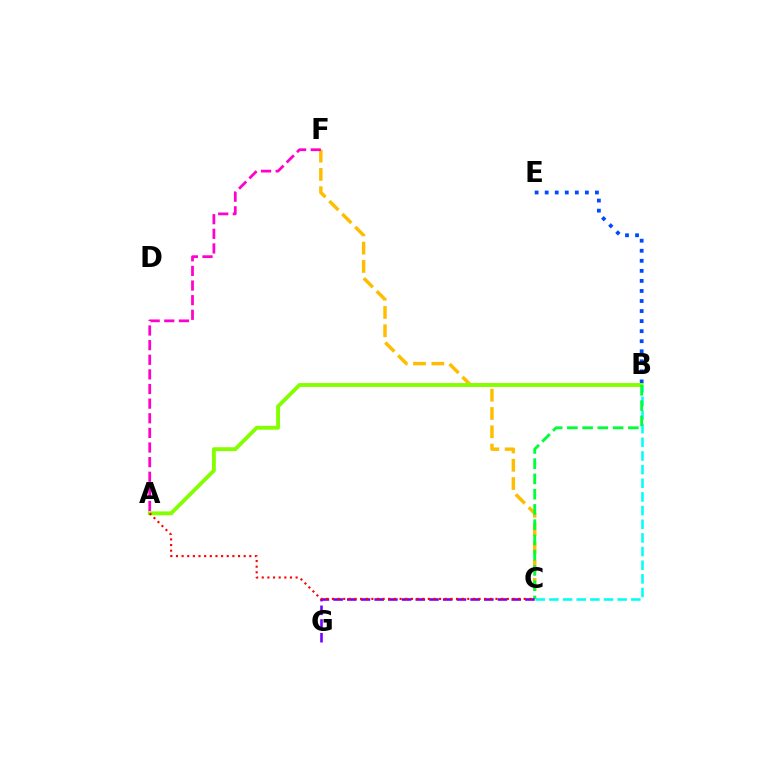{('B', 'C'): [{'color': '#00fff6', 'line_style': 'dashed', 'thickness': 1.85}, {'color': '#00ff39', 'line_style': 'dashed', 'thickness': 2.07}], ('C', 'F'): [{'color': '#ffbd00', 'line_style': 'dashed', 'thickness': 2.48}], ('B', 'E'): [{'color': '#004bff', 'line_style': 'dotted', 'thickness': 2.73}], ('A', 'B'): [{'color': '#84ff00', 'line_style': 'solid', 'thickness': 2.79}], ('C', 'G'): [{'color': '#7200ff', 'line_style': 'dashed', 'thickness': 1.86}], ('A', 'F'): [{'color': '#ff00cf', 'line_style': 'dashed', 'thickness': 1.99}], ('A', 'C'): [{'color': '#ff0000', 'line_style': 'dotted', 'thickness': 1.53}]}